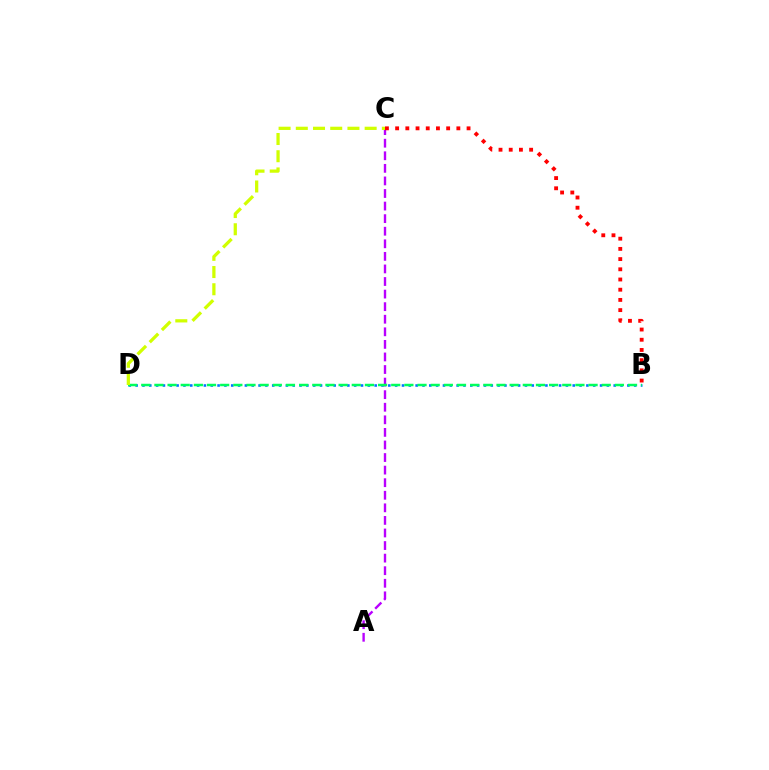{('B', 'D'): [{'color': '#0074ff', 'line_style': 'dotted', 'thickness': 1.86}, {'color': '#00ff5c', 'line_style': 'dashed', 'thickness': 1.79}], ('A', 'C'): [{'color': '#b900ff', 'line_style': 'dashed', 'thickness': 1.71}], ('C', 'D'): [{'color': '#d1ff00', 'line_style': 'dashed', 'thickness': 2.34}], ('B', 'C'): [{'color': '#ff0000', 'line_style': 'dotted', 'thickness': 2.77}]}